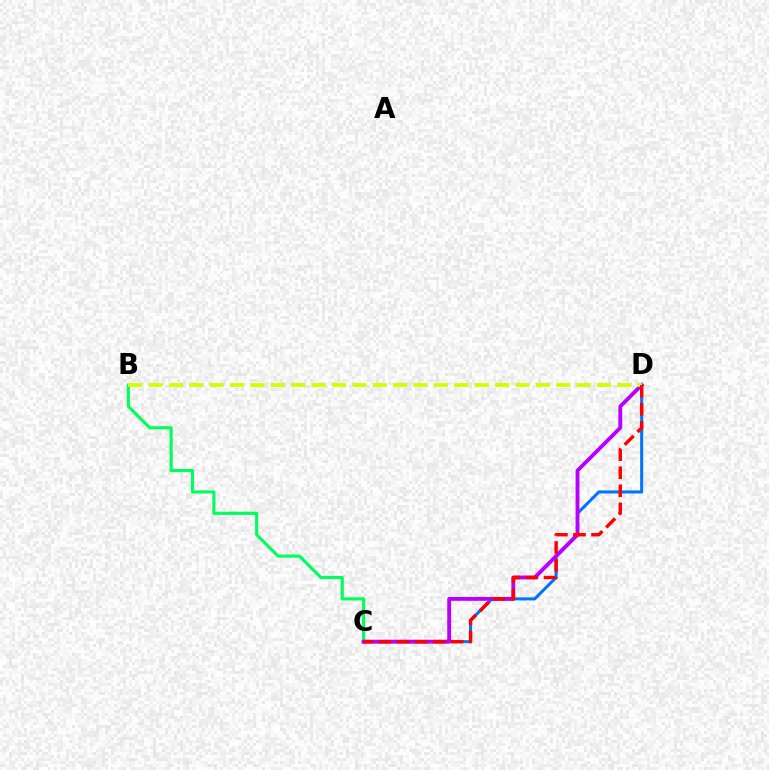{('B', 'C'): [{'color': '#00ff5c', 'line_style': 'solid', 'thickness': 2.26}], ('C', 'D'): [{'color': '#0074ff', 'line_style': 'solid', 'thickness': 2.19}, {'color': '#b900ff', 'line_style': 'solid', 'thickness': 2.77}, {'color': '#ff0000', 'line_style': 'dashed', 'thickness': 2.45}], ('B', 'D'): [{'color': '#d1ff00', 'line_style': 'dashed', 'thickness': 2.77}]}